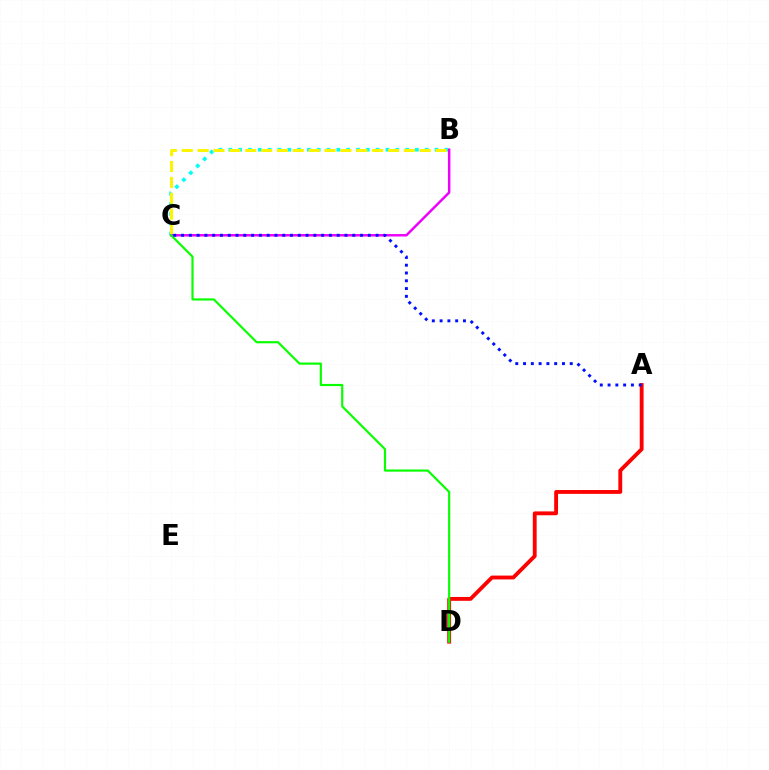{('B', 'C'): [{'color': '#00fff6', 'line_style': 'dotted', 'thickness': 2.67}, {'color': '#fcf500', 'line_style': 'dashed', 'thickness': 2.16}, {'color': '#ee00ff', 'line_style': 'solid', 'thickness': 1.77}], ('A', 'D'): [{'color': '#ff0000', 'line_style': 'solid', 'thickness': 2.77}], ('C', 'D'): [{'color': '#08ff00', 'line_style': 'solid', 'thickness': 1.57}], ('A', 'C'): [{'color': '#0010ff', 'line_style': 'dotted', 'thickness': 2.11}]}